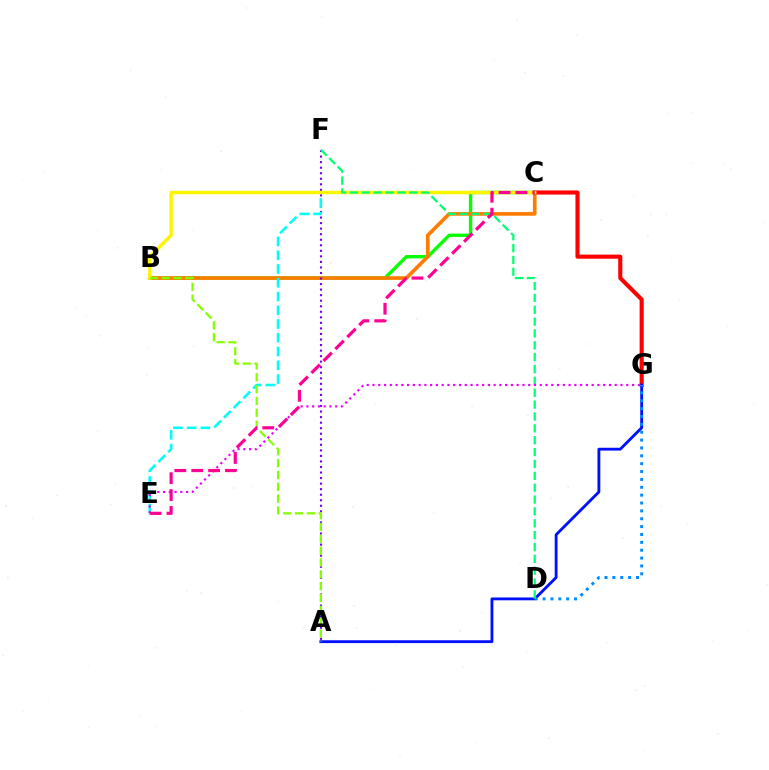{('B', 'C'): [{'color': '#08ff00', 'line_style': 'solid', 'thickness': 2.44}, {'color': '#ff7c00', 'line_style': 'solid', 'thickness': 2.64}, {'color': '#fcf500', 'line_style': 'solid', 'thickness': 2.45}], ('C', 'G'): [{'color': '#ff0000', 'line_style': 'solid', 'thickness': 2.95}], ('A', 'G'): [{'color': '#0010ff', 'line_style': 'solid', 'thickness': 2.04}], ('D', 'G'): [{'color': '#008cff', 'line_style': 'dotted', 'thickness': 2.14}], ('A', 'F'): [{'color': '#7200ff', 'line_style': 'dotted', 'thickness': 1.51}], ('C', 'E'): [{'color': '#00fff6', 'line_style': 'dashed', 'thickness': 1.87}, {'color': '#ff0094', 'line_style': 'dashed', 'thickness': 2.29}], ('D', 'F'): [{'color': '#00ff74', 'line_style': 'dashed', 'thickness': 1.61}], ('E', 'G'): [{'color': '#ee00ff', 'line_style': 'dotted', 'thickness': 1.57}], ('A', 'B'): [{'color': '#84ff00', 'line_style': 'dashed', 'thickness': 1.61}]}